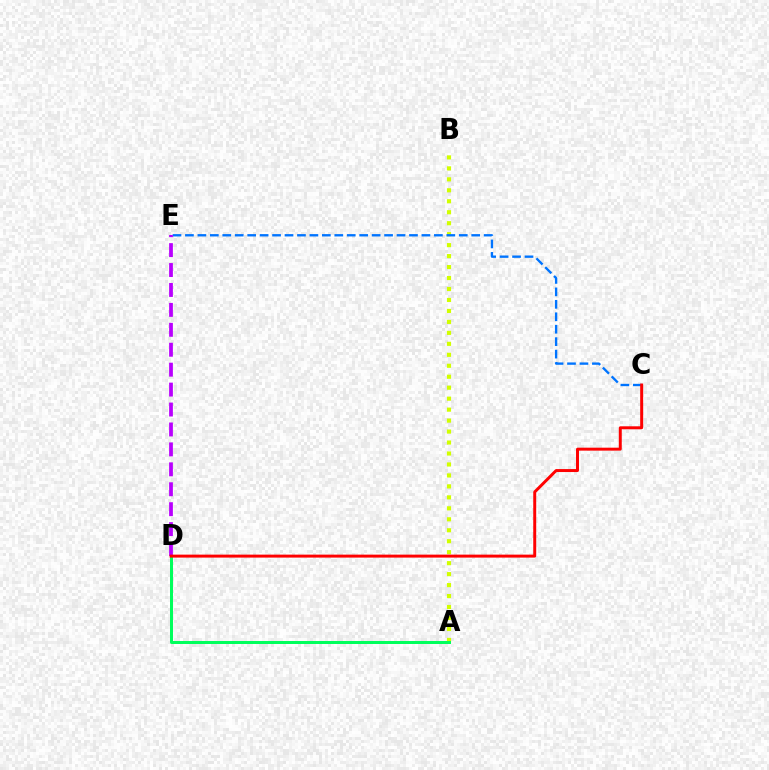{('A', 'B'): [{'color': '#d1ff00', 'line_style': 'dotted', 'thickness': 2.98}], ('A', 'D'): [{'color': '#00ff5c', 'line_style': 'solid', 'thickness': 2.16}], ('C', 'E'): [{'color': '#0074ff', 'line_style': 'dashed', 'thickness': 1.69}], ('D', 'E'): [{'color': '#b900ff', 'line_style': 'dashed', 'thickness': 2.71}], ('C', 'D'): [{'color': '#ff0000', 'line_style': 'solid', 'thickness': 2.13}]}